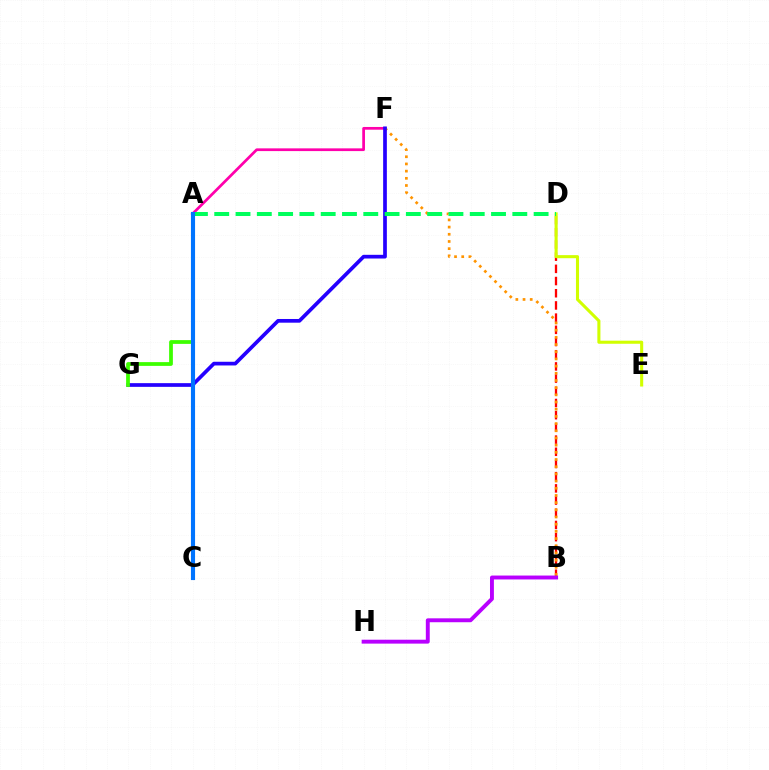{('A', 'F'): [{'color': '#ff00ac', 'line_style': 'solid', 'thickness': 1.97}], ('B', 'D'): [{'color': '#ff0000', 'line_style': 'dashed', 'thickness': 1.66}], ('B', 'F'): [{'color': '#ff9400', 'line_style': 'dotted', 'thickness': 1.95}], ('B', 'H'): [{'color': '#b900ff', 'line_style': 'solid', 'thickness': 2.81}], ('D', 'E'): [{'color': '#d1ff00', 'line_style': 'solid', 'thickness': 2.21}], ('F', 'G'): [{'color': '#2500ff', 'line_style': 'solid', 'thickness': 2.66}], ('A', 'D'): [{'color': '#00ff5c', 'line_style': 'dashed', 'thickness': 2.89}], ('A', 'G'): [{'color': '#3dff00', 'line_style': 'solid', 'thickness': 2.71}], ('A', 'C'): [{'color': '#00fff6', 'line_style': 'solid', 'thickness': 1.61}, {'color': '#0074ff', 'line_style': 'solid', 'thickness': 2.97}]}